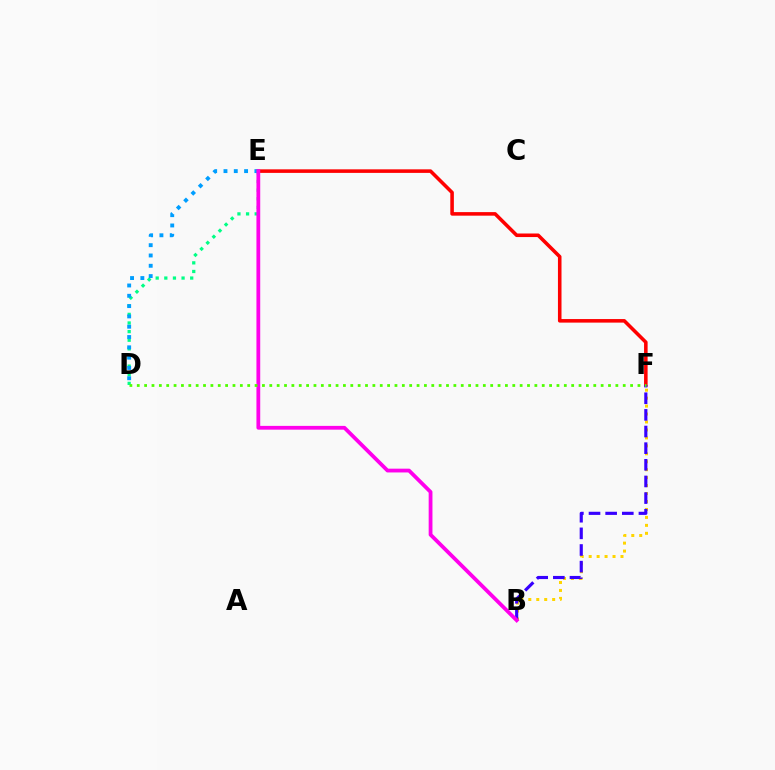{('B', 'F'): [{'color': '#ffd500', 'line_style': 'dotted', 'thickness': 2.16}, {'color': '#3700ff', 'line_style': 'dashed', 'thickness': 2.26}], ('D', 'E'): [{'color': '#00ff86', 'line_style': 'dotted', 'thickness': 2.34}, {'color': '#009eff', 'line_style': 'dotted', 'thickness': 2.8}], ('E', 'F'): [{'color': '#ff0000', 'line_style': 'solid', 'thickness': 2.56}], ('B', 'E'): [{'color': '#ff00ed', 'line_style': 'solid', 'thickness': 2.72}], ('D', 'F'): [{'color': '#4fff00', 'line_style': 'dotted', 'thickness': 2.0}]}